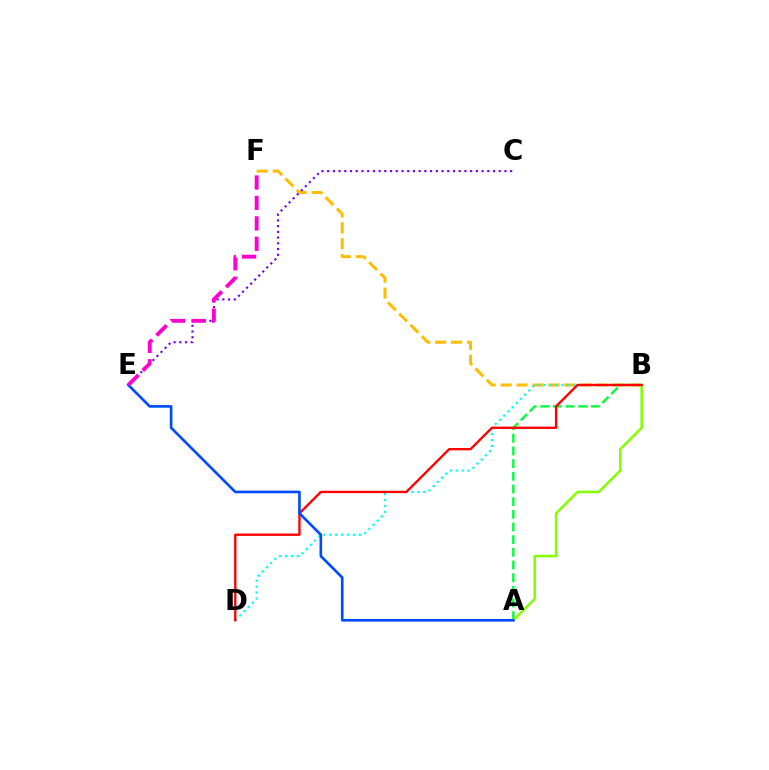{('A', 'B'): [{'color': '#00ff39', 'line_style': 'dashed', 'thickness': 1.72}, {'color': '#84ff00', 'line_style': 'solid', 'thickness': 1.82}], ('B', 'F'): [{'color': '#ffbd00', 'line_style': 'dashed', 'thickness': 2.17}], ('C', 'E'): [{'color': '#7200ff', 'line_style': 'dotted', 'thickness': 1.55}], ('B', 'D'): [{'color': '#00fff6', 'line_style': 'dotted', 'thickness': 1.61}, {'color': '#ff0000', 'line_style': 'solid', 'thickness': 1.69}], ('A', 'E'): [{'color': '#004bff', 'line_style': 'solid', 'thickness': 1.9}], ('E', 'F'): [{'color': '#ff00cf', 'line_style': 'dashed', 'thickness': 2.78}]}